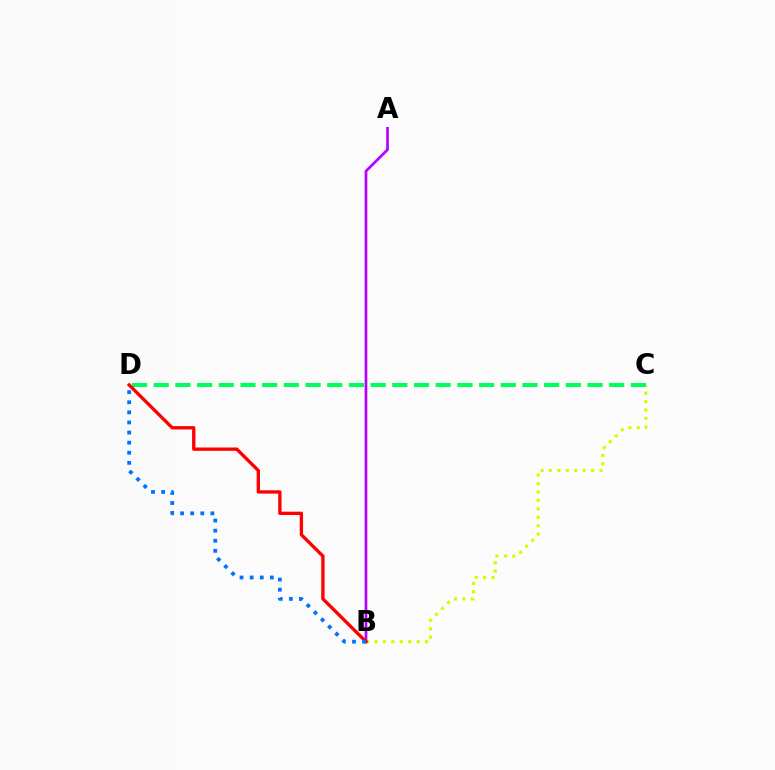{('B', 'C'): [{'color': '#d1ff00', 'line_style': 'dotted', 'thickness': 2.29}], ('C', 'D'): [{'color': '#00ff5c', 'line_style': 'dashed', 'thickness': 2.95}], ('A', 'B'): [{'color': '#b900ff', 'line_style': 'solid', 'thickness': 1.94}], ('B', 'D'): [{'color': '#ff0000', 'line_style': 'solid', 'thickness': 2.4}, {'color': '#0074ff', 'line_style': 'dotted', 'thickness': 2.74}]}